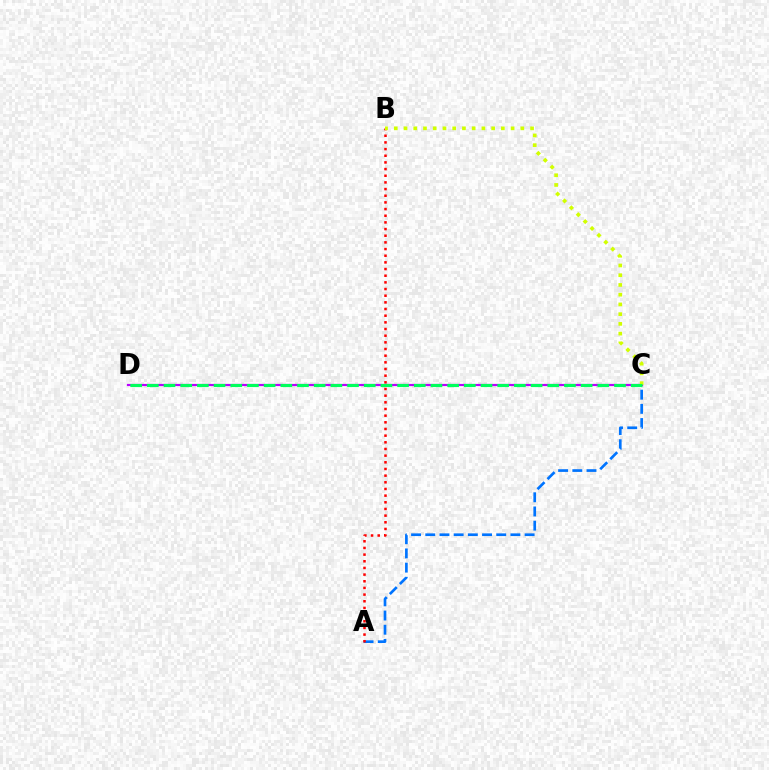{('A', 'C'): [{'color': '#0074ff', 'line_style': 'dashed', 'thickness': 1.93}], ('A', 'B'): [{'color': '#ff0000', 'line_style': 'dotted', 'thickness': 1.81}], ('C', 'D'): [{'color': '#b900ff', 'line_style': 'solid', 'thickness': 1.57}, {'color': '#00ff5c', 'line_style': 'dashed', 'thickness': 2.27}], ('B', 'C'): [{'color': '#d1ff00', 'line_style': 'dotted', 'thickness': 2.64}]}